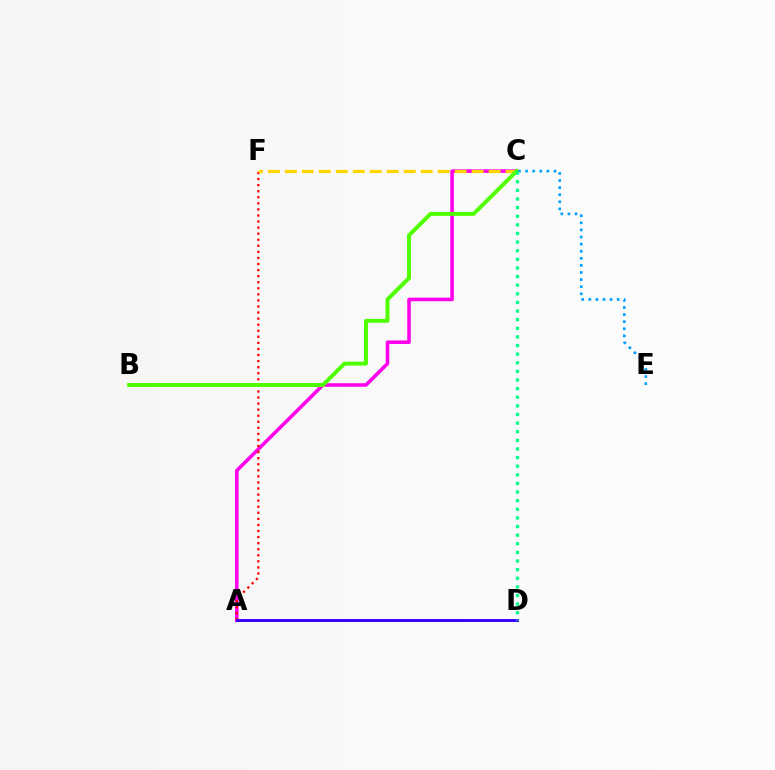{('A', 'C'): [{'color': '#ff00ed', 'line_style': 'solid', 'thickness': 2.56}], ('A', 'F'): [{'color': '#ff0000', 'line_style': 'dotted', 'thickness': 1.65}], ('C', 'F'): [{'color': '#ffd500', 'line_style': 'dashed', 'thickness': 2.31}], ('A', 'D'): [{'color': '#3700ff', 'line_style': 'solid', 'thickness': 2.11}], ('B', 'C'): [{'color': '#4fff00', 'line_style': 'solid', 'thickness': 2.84}], ('C', 'E'): [{'color': '#009eff', 'line_style': 'dotted', 'thickness': 1.93}], ('C', 'D'): [{'color': '#00ff86', 'line_style': 'dotted', 'thickness': 2.34}]}